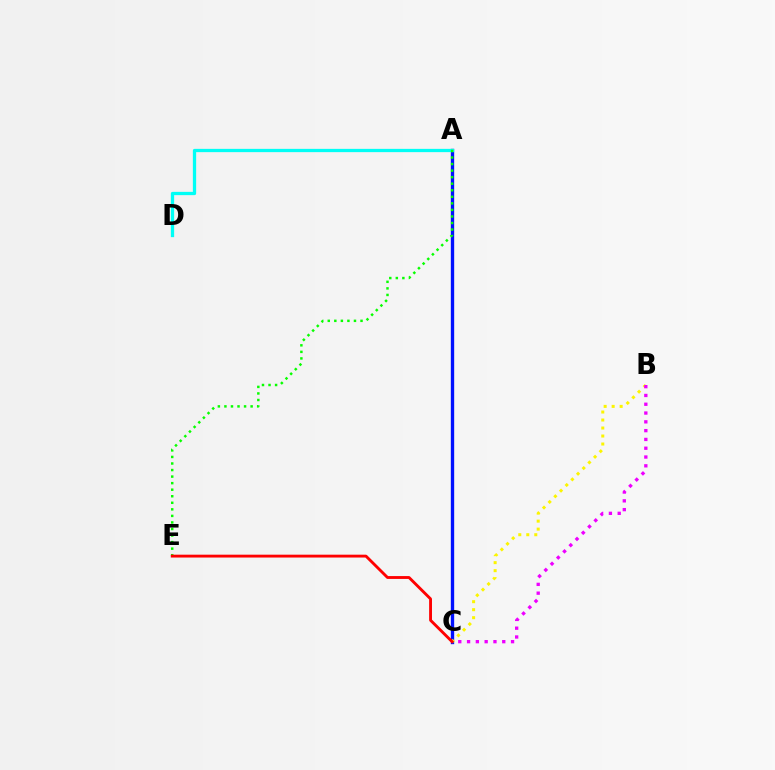{('A', 'C'): [{'color': '#0010ff', 'line_style': 'solid', 'thickness': 2.41}], ('A', 'D'): [{'color': '#00fff6', 'line_style': 'solid', 'thickness': 2.36}], ('B', 'C'): [{'color': '#fcf500', 'line_style': 'dotted', 'thickness': 2.17}, {'color': '#ee00ff', 'line_style': 'dotted', 'thickness': 2.39}], ('A', 'E'): [{'color': '#08ff00', 'line_style': 'dotted', 'thickness': 1.78}], ('C', 'E'): [{'color': '#ff0000', 'line_style': 'solid', 'thickness': 2.06}]}